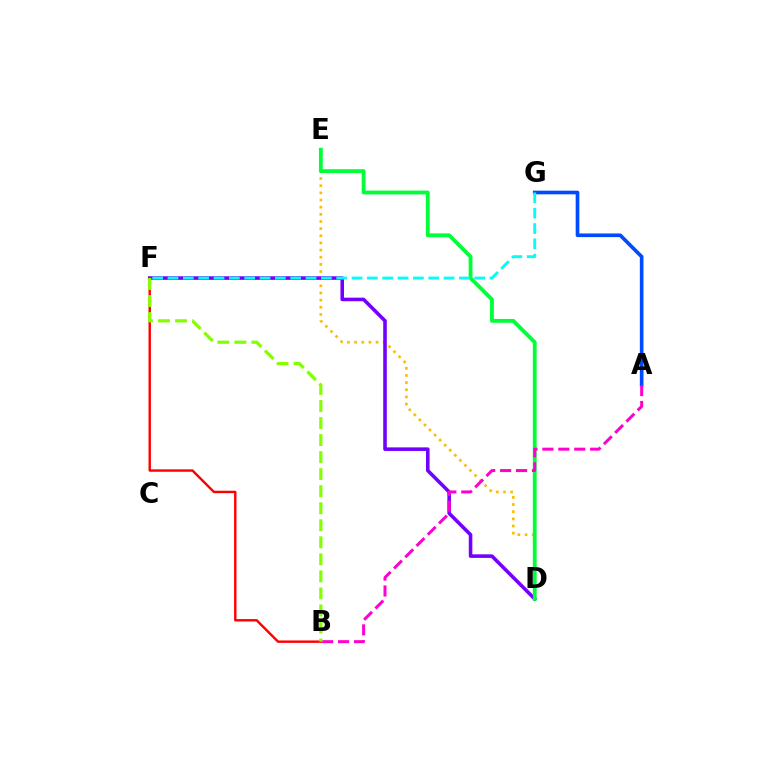{('D', 'E'): [{'color': '#ffbd00', 'line_style': 'dotted', 'thickness': 1.94}, {'color': '#00ff39', 'line_style': 'solid', 'thickness': 2.75}], ('D', 'F'): [{'color': '#7200ff', 'line_style': 'solid', 'thickness': 2.58}], ('A', 'G'): [{'color': '#004bff', 'line_style': 'solid', 'thickness': 2.63}], ('A', 'B'): [{'color': '#ff00cf', 'line_style': 'dashed', 'thickness': 2.16}], ('B', 'F'): [{'color': '#ff0000', 'line_style': 'solid', 'thickness': 1.74}, {'color': '#84ff00', 'line_style': 'dashed', 'thickness': 2.31}], ('F', 'G'): [{'color': '#00fff6', 'line_style': 'dashed', 'thickness': 2.08}]}